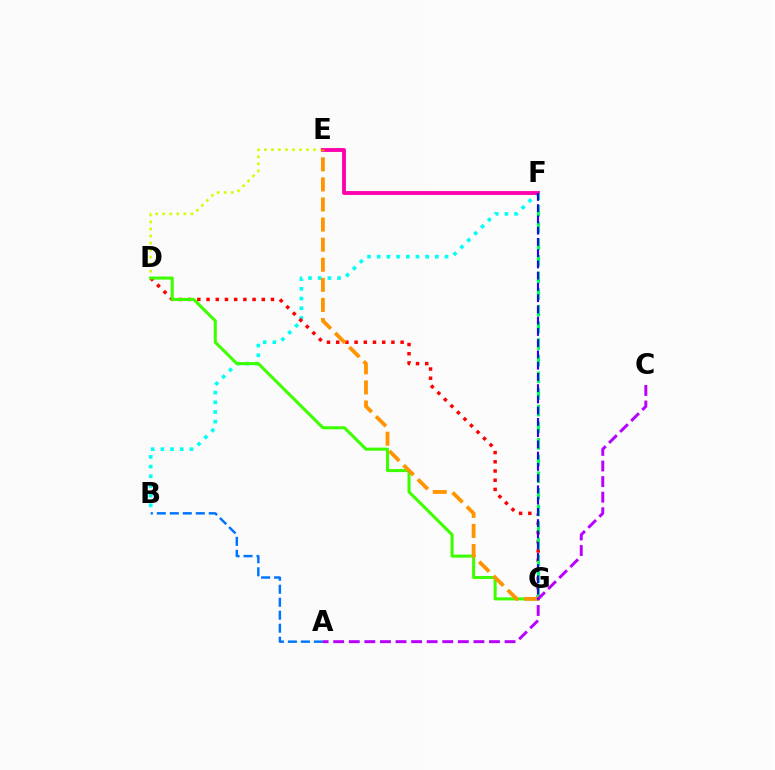{('B', 'F'): [{'color': '#00fff6', 'line_style': 'dotted', 'thickness': 2.63}], ('D', 'E'): [{'color': '#d1ff00', 'line_style': 'dotted', 'thickness': 1.91}], ('D', 'G'): [{'color': '#ff0000', 'line_style': 'dotted', 'thickness': 2.5}, {'color': '#3dff00', 'line_style': 'solid', 'thickness': 2.2}], ('A', 'B'): [{'color': '#0074ff', 'line_style': 'dashed', 'thickness': 1.76}], ('E', 'F'): [{'color': '#ff00ac', 'line_style': 'solid', 'thickness': 2.78}], ('F', 'G'): [{'color': '#00ff5c', 'line_style': 'dashed', 'thickness': 2.26}, {'color': '#2500ff', 'line_style': 'dashed', 'thickness': 1.53}], ('E', 'G'): [{'color': '#ff9400', 'line_style': 'dashed', 'thickness': 2.73}], ('A', 'C'): [{'color': '#b900ff', 'line_style': 'dashed', 'thickness': 2.12}]}